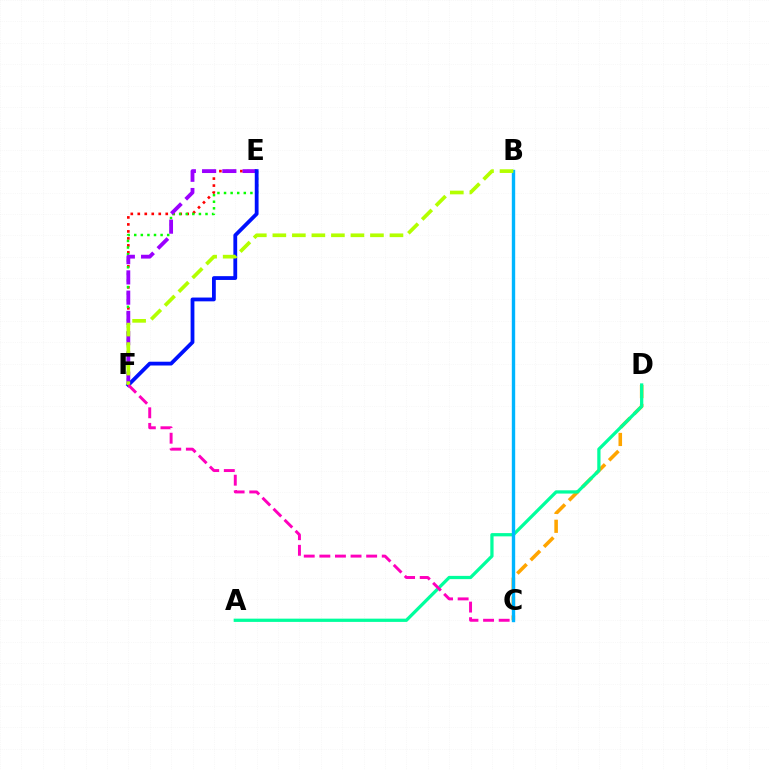{('E', 'F'): [{'color': '#ff0000', 'line_style': 'dotted', 'thickness': 1.9}, {'color': '#08ff00', 'line_style': 'dotted', 'thickness': 1.79}, {'color': '#9b00ff', 'line_style': 'dashed', 'thickness': 2.75}, {'color': '#0010ff', 'line_style': 'solid', 'thickness': 2.73}], ('C', 'D'): [{'color': '#ffa500', 'line_style': 'dashed', 'thickness': 2.57}], ('A', 'D'): [{'color': '#00ff9d', 'line_style': 'solid', 'thickness': 2.34}], ('B', 'C'): [{'color': '#00b5ff', 'line_style': 'solid', 'thickness': 2.43}], ('B', 'F'): [{'color': '#b3ff00', 'line_style': 'dashed', 'thickness': 2.65}], ('C', 'F'): [{'color': '#ff00bd', 'line_style': 'dashed', 'thickness': 2.12}]}